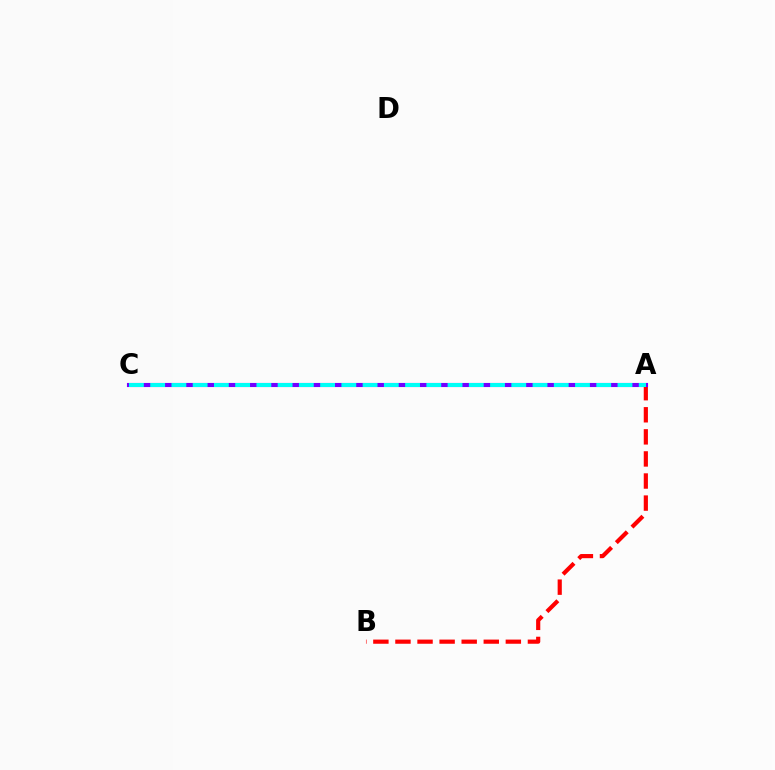{('A', 'B'): [{'color': '#ff0000', 'line_style': 'dashed', 'thickness': 3.0}], ('A', 'C'): [{'color': '#84ff00', 'line_style': 'dashed', 'thickness': 2.53}, {'color': '#7200ff', 'line_style': 'solid', 'thickness': 2.96}, {'color': '#00fff6', 'line_style': 'dashed', 'thickness': 2.89}]}